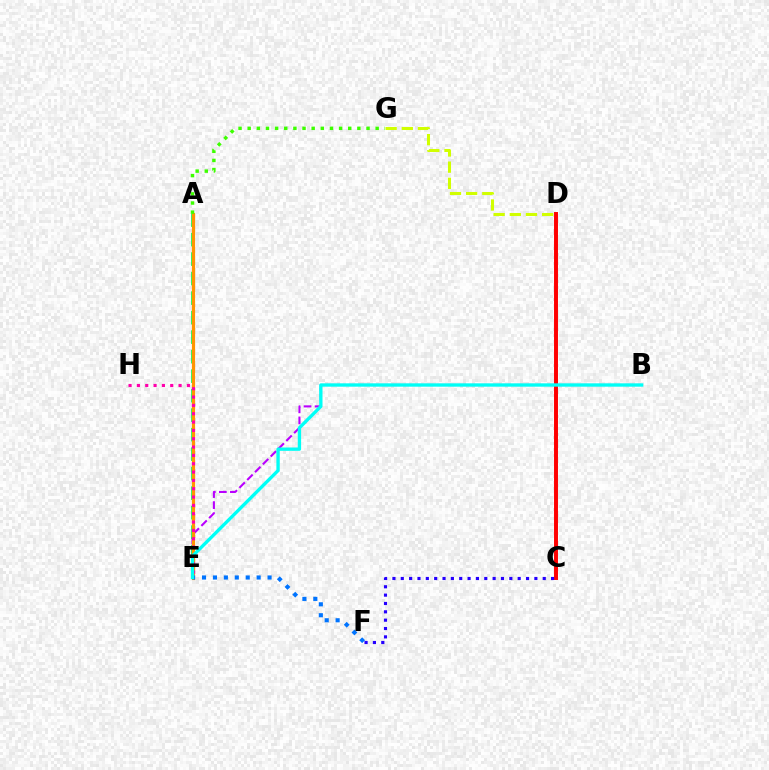{('D', 'G'): [{'color': '#d1ff00', 'line_style': 'dashed', 'thickness': 2.2}], ('C', 'D'): [{'color': '#ff0000', 'line_style': 'solid', 'thickness': 2.84}], ('B', 'E'): [{'color': '#b900ff', 'line_style': 'dashed', 'thickness': 1.5}, {'color': '#00fff6', 'line_style': 'solid', 'thickness': 2.4}], ('A', 'E'): [{'color': '#00ff5c', 'line_style': 'dashed', 'thickness': 2.65}, {'color': '#ff9400', 'line_style': 'solid', 'thickness': 2.3}], ('C', 'F'): [{'color': '#2500ff', 'line_style': 'dotted', 'thickness': 2.27}], ('E', 'H'): [{'color': '#ff00ac', 'line_style': 'dotted', 'thickness': 2.26}], ('E', 'F'): [{'color': '#0074ff', 'line_style': 'dotted', 'thickness': 2.97}], ('A', 'G'): [{'color': '#3dff00', 'line_style': 'dotted', 'thickness': 2.48}]}